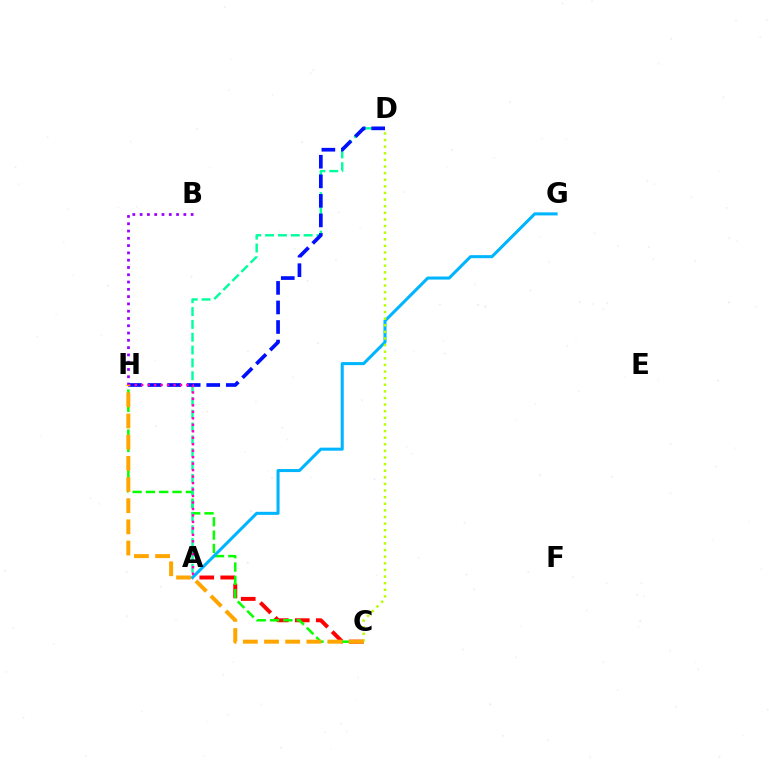{('A', 'C'): [{'color': '#ff0000', 'line_style': 'dashed', 'thickness': 2.85}], ('C', 'H'): [{'color': '#08ff00', 'line_style': 'dashed', 'thickness': 1.81}, {'color': '#ffa500', 'line_style': 'dashed', 'thickness': 2.88}], ('A', 'D'): [{'color': '#00ff9d', 'line_style': 'dashed', 'thickness': 1.74}], ('B', 'H'): [{'color': '#9b00ff', 'line_style': 'dotted', 'thickness': 1.98}], ('A', 'G'): [{'color': '#00b5ff', 'line_style': 'solid', 'thickness': 2.19}], ('D', 'H'): [{'color': '#0010ff', 'line_style': 'dashed', 'thickness': 2.66}], ('C', 'D'): [{'color': '#b3ff00', 'line_style': 'dotted', 'thickness': 1.8}], ('A', 'H'): [{'color': '#ff00bd', 'line_style': 'dotted', 'thickness': 1.76}]}